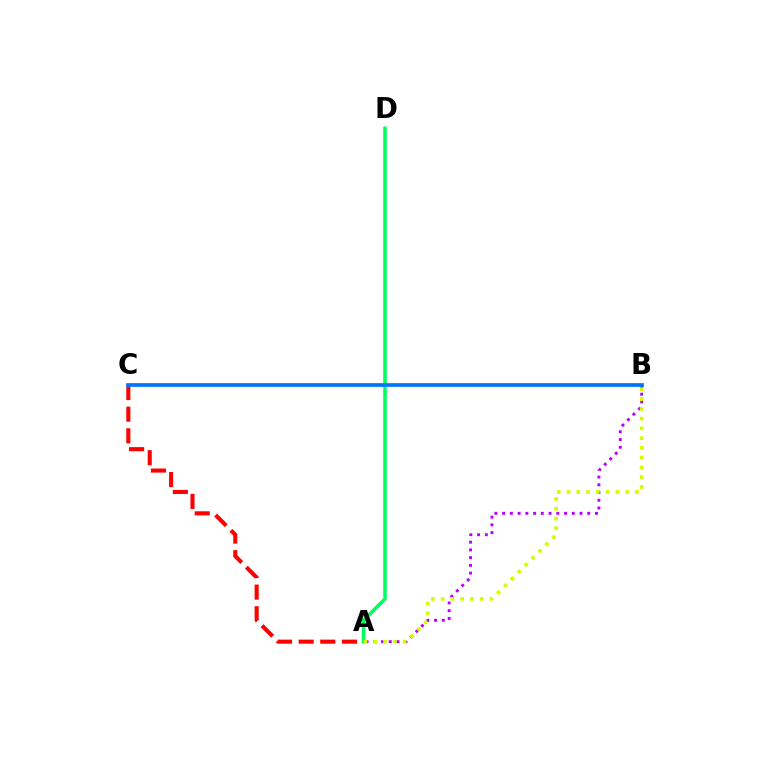{('A', 'B'): [{'color': '#b900ff', 'line_style': 'dotted', 'thickness': 2.1}, {'color': '#d1ff00', 'line_style': 'dotted', 'thickness': 2.65}], ('A', 'C'): [{'color': '#ff0000', 'line_style': 'dashed', 'thickness': 2.94}], ('A', 'D'): [{'color': '#00ff5c', 'line_style': 'solid', 'thickness': 2.56}], ('B', 'C'): [{'color': '#0074ff', 'line_style': 'solid', 'thickness': 2.66}]}